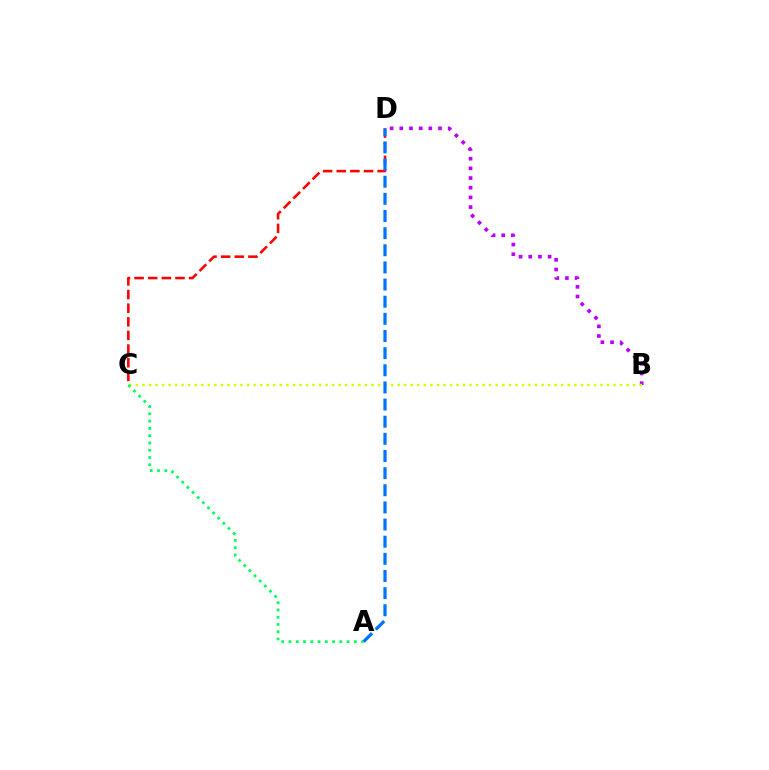{('B', 'D'): [{'color': '#b900ff', 'line_style': 'dotted', 'thickness': 2.63}], ('C', 'D'): [{'color': '#ff0000', 'line_style': 'dashed', 'thickness': 1.85}], ('B', 'C'): [{'color': '#d1ff00', 'line_style': 'dotted', 'thickness': 1.78}], ('A', 'C'): [{'color': '#00ff5c', 'line_style': 'dotted', 'thickness': 1.98}], ('A', 'D'): [{'color': '#0074ff', 'line_style': 'dashed', 'thickness': 2.33}]}